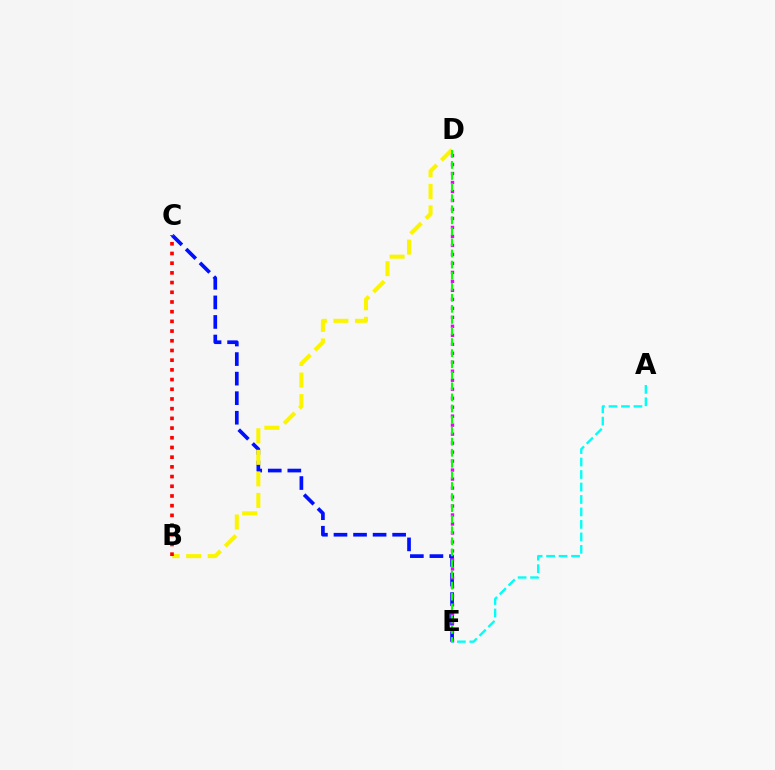{('C', 'E'): [{'color': '#0010ff', 'line_style': 'dashed', 'thickness': 2.66}], ('B', 'D'): [{'color': '#fcf500', 'line_style': 'dashed', 'thickness': 2.93}], ('D', 'E'): [{'color': '#ee00ff', 'line_style': 'dotted', 'thickness': 2.44}, {'color': '#08ff00', 'line_style': 'dashed', 'thickness': 1.5}], ('A', 'E'): [{'color': '#00fff6', 'line_style': 'dashed', 'thickness': 1.69}], ('B', 'C'): [{'color': '#ff0000', 'line_style': 'dotted', 'thickness': 2.64}]}